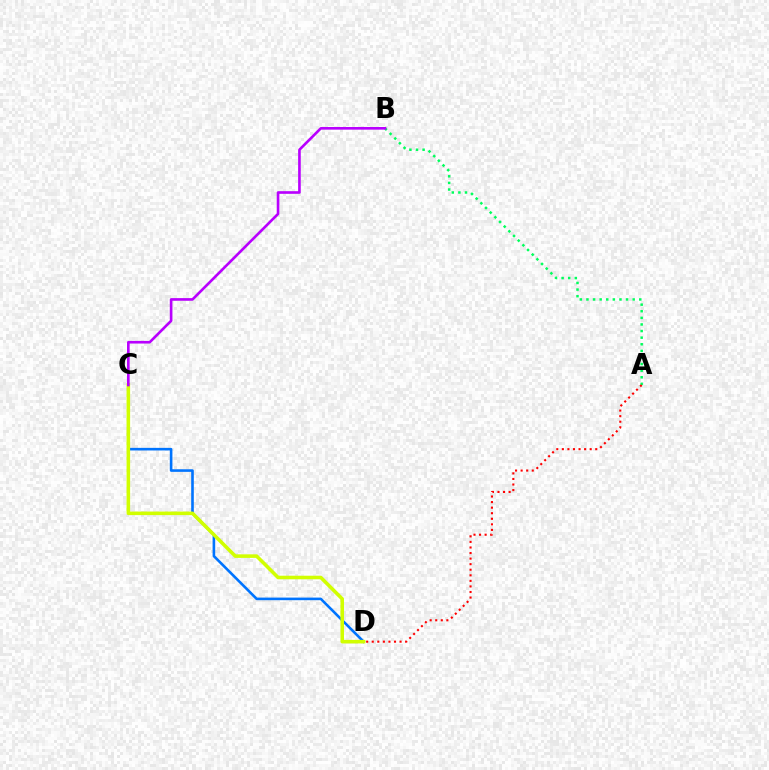{('A', 'B'): [{'color': '#00ff5c', 'line_style': 'dotted', 'thickness': 1.79}], ('C', 'D'): [{'color': '#0074ff', 'line_style': 'solid', 'thickness': 1.88}, {'color': '#d1ff00', 'line_style': 'solid', 'thickness': 2.56}], ('B', 'C'): [{'color': '#b900ff', 'line_style': 'solid', 'thickness': 1.9}], ('A', 'D'): [{'color': '#ff0000', 'line_style': 'dotted', 'thickness': 1.51}]}